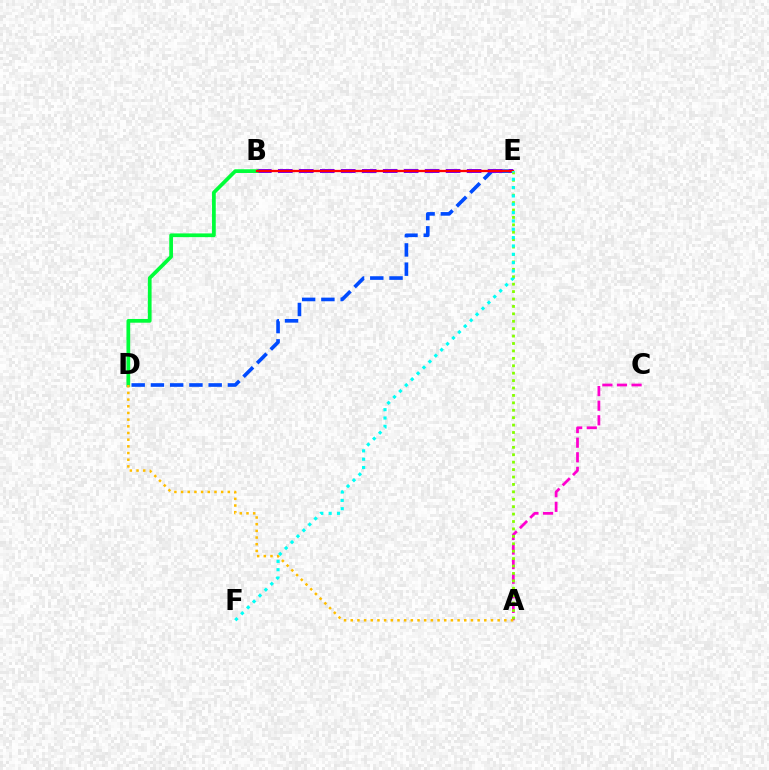{('D', 'E'): [{'color': '#004bff', 'line_style': 'dashed', 'thickness': 2.61}], ('B', 'E'): [{'color': '#7200ff', 'line_style': 'dashed', 'thickness': 2.85}, {'color': '#ff0000', 'line_style': 'solid', 'thickness': 1.65}], ('B', 'D'): [{'color': '#00ff39', 'line_style': 'solid', 'thickness': 2.68}], ('A', 'C'): [{'color': '#ff00cf', 'line_style': 'dashed', 'thickness': 1.98}], ('A', 'D'): [{'color': '#ffbd00', 'line_style': 'dotted', 'thickness': 1.81}], ('A', 'E'): [{'color': '#84ff00', 'line_style': 'dotted', 'thickness': 2.02}], ('E', 'F'): [{'color': '#00fff6', 'line_style': 'dotted', 'thickness': 2.27}]}